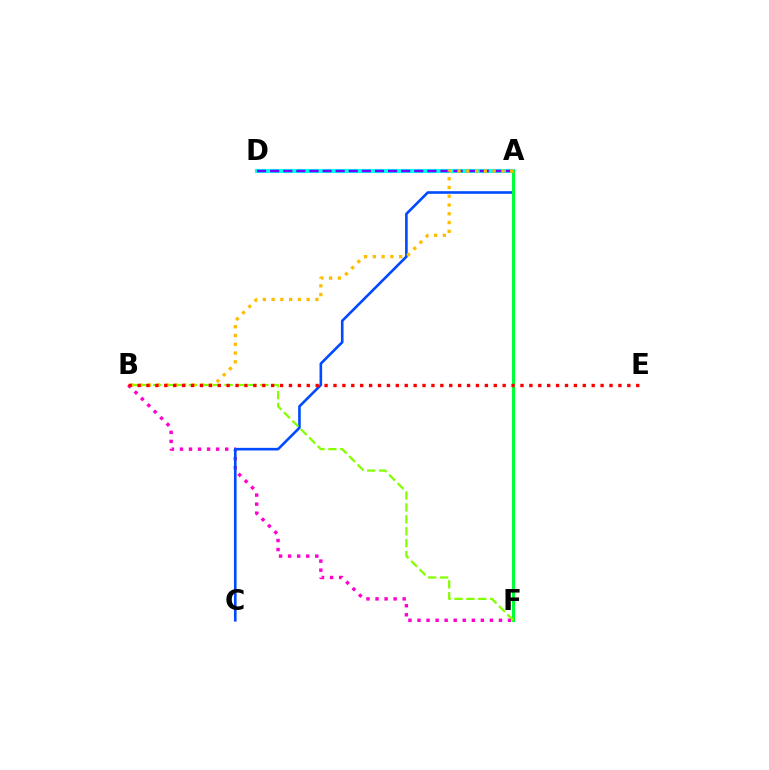{('B', 'F'): [{'color': '#ff00cf', 'line_style': 'dotted', 'thickness': 2.46}, {'color': '#84ff00', 'line_style': 'dashed', 'thickness': 1.62}], ('A', 'C'): [{'color': '#004bff', 'line_style': 'solid', 'thickness': 1.89}], ('A', 'D'): [{'color': '#00fff6', 'line_style': 'solid', 'thickness': 2.97}, {'color': '#7200ff', 'line_style': 'dashed', 'thickness': 1.78}], ('A', 'F'): [{'color': '#00ff39', 'line_style': 'solid', 'thickness': 2.21}], ('A', 'B'): [{'color': '#ffbd00', 'line_style': 'dotted', 'thickness': 2.38}], ('B', 'E'): [{'color': '#ff0000', 'line_style': 'dotted', 'thickness': 2.42}]}